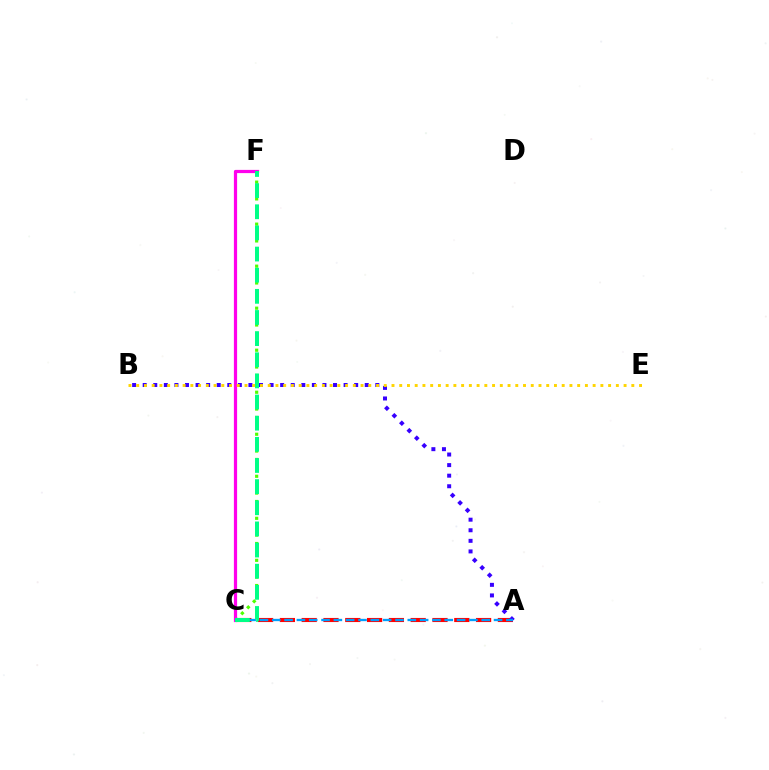{('A', 'C'): [{'color': '#ff0000', 'line_style': 'dashed', 'thickness': 2.96}, {'color': '#009eff', 'line_style': 'dashed', 'thickness': 1.67}], ('A', 'B'): [{'color': '#3700ff', 'line_style': 'dotted', 'thickness': 2.87}], ('C', 'F'): [{'color': '#4fff00', 'line_style': 'dotted', 'thickness': 2.28}, {'color': '#ff00ed', 'line_style': 'solid', 'thickness': 2.32}, {'color': '#00ff86', 'line_style': 'dashed', 'thickness': 2.87}], ('B', 'E'): [{'color': '#ffd500', 'line_style': 'dotted', 'thickness': 2.1}]}